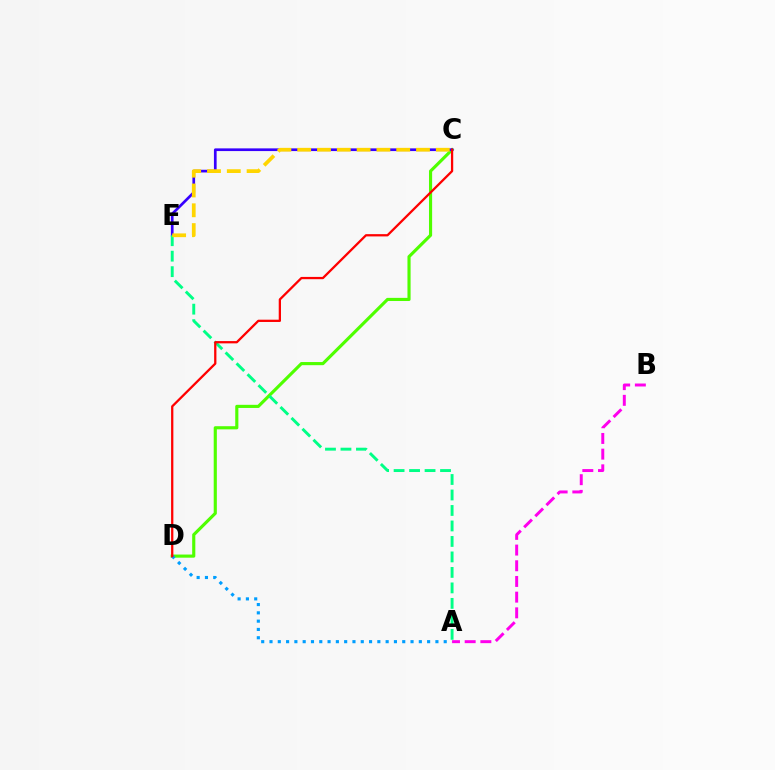{('C', 'D'): [{'color': '#4fff00', 'line_style': 'solid', 'thickness': 2.26}, {'color': '#ff0000', 'line_style': 'solid', 'thickness': 1.64}], ('C', 'E'): [{'color': '#3700ff', 'line_style': 'solid', 'thickness': 1.94}, {'color': '#ffd500', 'line_style': 'dashed', 'thickness': 2.69}], ('A', 'D'): [{'color': '#009eff', 'line_style': 'dotted', 'thickness': 2.25}], ('A', 'B'): [{'color': '#ff00ed', 'line_style': 'dashed', 'thickness': 2.13}], ('A', 'E'): [{'color': '#00ff86', 'line_style': 'dashed', 'thickness': 2.1}]}